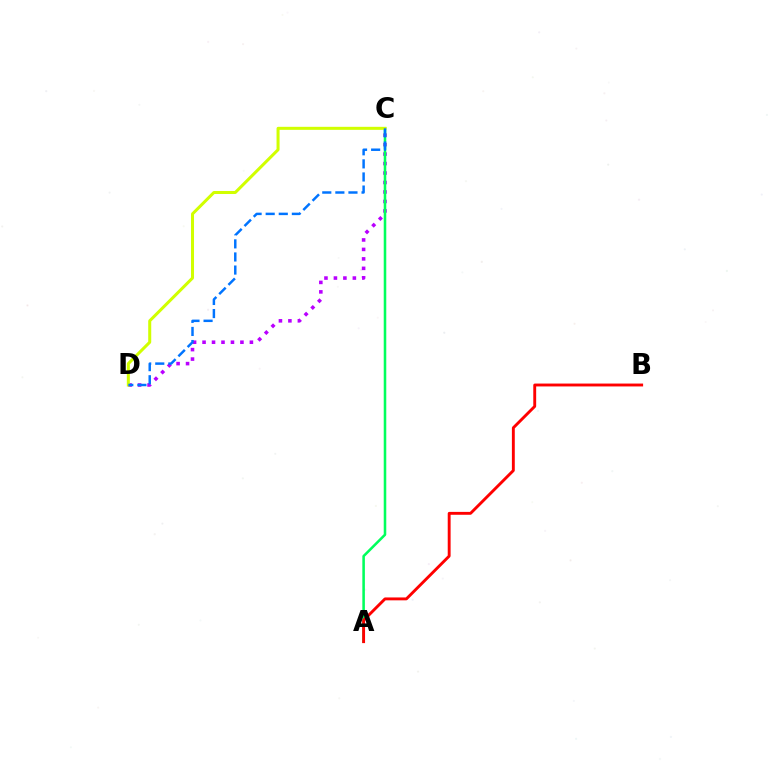{('C', 'D'): [{'color': '#b900ff', 'line_style': 'dotted', 'thickness': 2.57}, {'color': '#d1ff00', 'line_style': 'solid', 'thickness': 2.18}, {'color': '#0074ff', 'line_style': 'dashed', 'thickness': 1.78}], ('A', 'C'): [{'color': '#00ff5c', 'line_style': 'solid', 'thickness': 1.84}], ('A', 'B'): [{'color': '#ff0000', 'line_style': 'solid', 'thickness': 2.08}]}